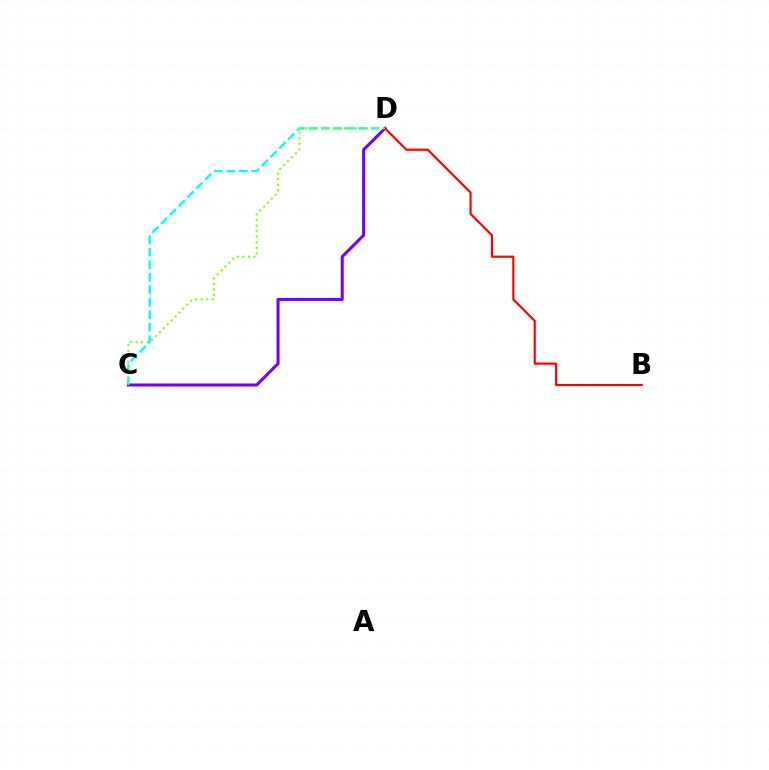{('C', 'D'): [{'color': '#00fff6', 'line_style': 'dashed', 'thickness': 1.69}, {'color': '#7200ff', 'line_style': 'solid', 'thickness': 2.19}, {'color': '#84ff00', 'line_style': 'dotted', 'thickness': 1.5}], ('B', 'D'): [{'color': '#ff0000', 'line_style': 'solid', 'thickness': 1.56}]}